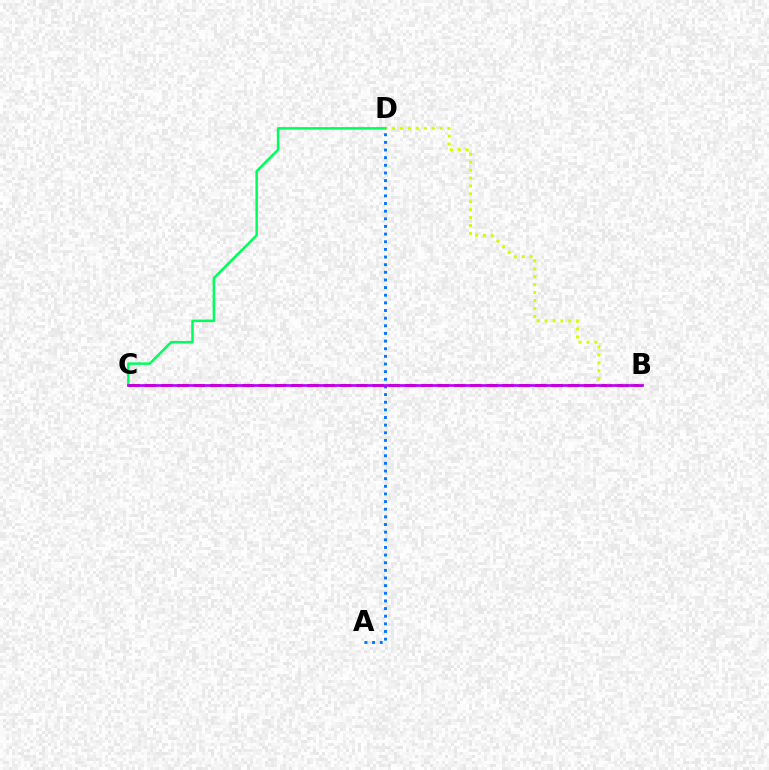{('B', 'C'): [{'color': '#ff0000', 'line_style': 'dashed', 'thickness': 2.21}, {'color': '#b900ff', 'line_style': 'solid', 'thickness': 1.93}], ('B', 'D'): [{'color': '#d1ff00', 'line_style': 'dotted', 'thickness': 2.15}], ('A', 'D'): [{'color': '#0074ff', 'line_style': 'dotted', 'thickness': 2.08}], ('C', 'D'): [{'color': '#00ff5c', 'line_style': 'solid', 'thickness': 1.8}]}